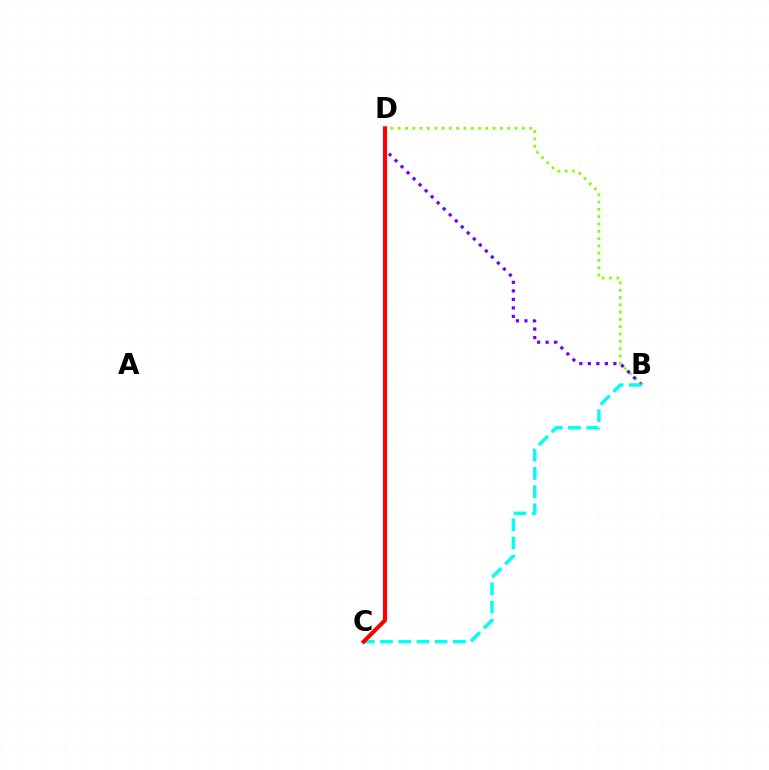{('B', 'D'): [{'color': '#84ff00', 'line_style': 'dotted', 'thickness': 1.98}, {'color': '#7200ff', 'line_style': 'dotted', 'thickness': 2.31}], ('B', 'C'): [{'color': '#00fff6', 'line_style': 'dashed', 'thickness': 2.47}], ('C', 'D'): [{'color': '#ff0000', 'line_style': 'solid', 'thickness': 2.96}]}